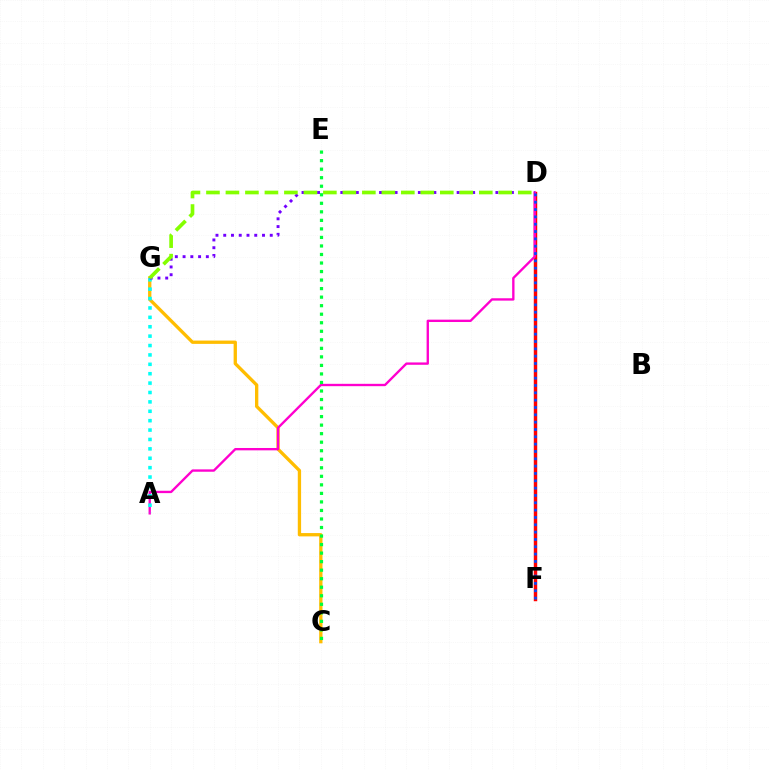{('C', 'G'): [{'color': '#ffbd00', 'line_style': 'solid', 'thickness': 2.39}], ('D', 'F'): [{'color': '#ff0000', 'line_style': 'solid', 'thickness': 2.48}, {'color': '#004bff', 'line_style': 'dotted', 'thickness': 1.99}], ('A', 'D'): [{'color': '#ff00cf', 'line_style': 'solid', 'thickness': 1.7}], ('A', 'G'): [{'color': '#00fff6', 'line_style': 'dotted', 'thickness': 2.55}], ('D', 'G'): [{'color': '#7200ff', 'line_style': 'dotted', 'thickness': 2.11}, {'color': '#84ff00', 'line_style': 'dashed', 'thickness': 2.65}], ('C', 'E'): [{'color': '#00ff39', 'line_style': 'dotted', 'thickness': 2.32}]}